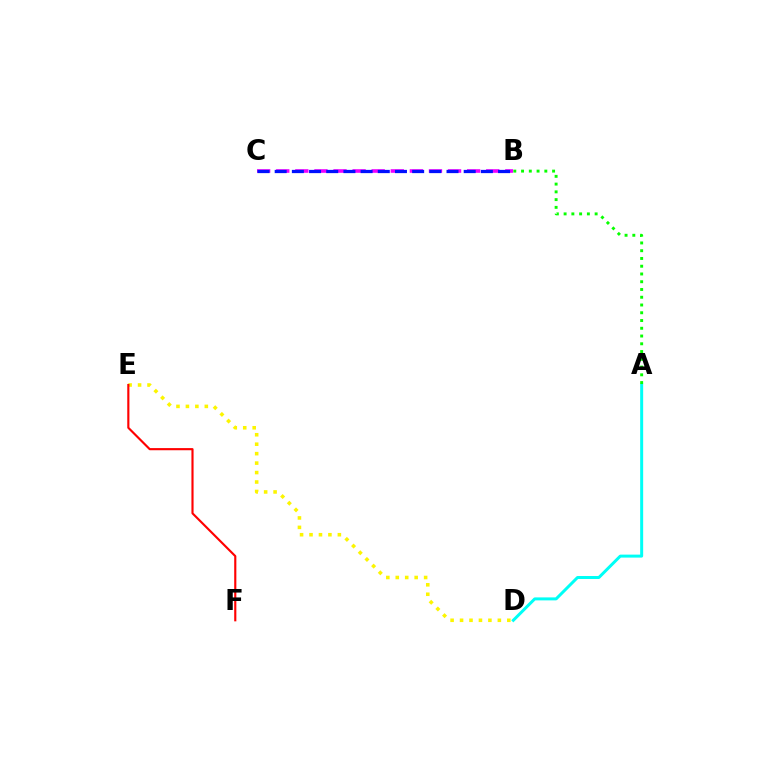{('A', 'D'): [{'color': '#00fff6', 'line_style': 'solid', 'thickness': 2.15}], ('A', 'B'): [{'color': '#08ff00', 'line_style': 'dotted', 'thickness': 2.11}], ('B', 'C'): [{'color': '#ee00ff', 'line_style': 'dashed', 'thickness': 2.59}, {'color': '#0010ff', 'line_style': 'dashed', 'thickness': 2.33}], ('D', 'E'): [{'color': '#fcf500', 'line_style': 'dotted', 'thickness': 2.57}], ('E', 'F'): [{'color': '#ff0000', 'line_style': 'solid', 'thickness': 1.54}]}